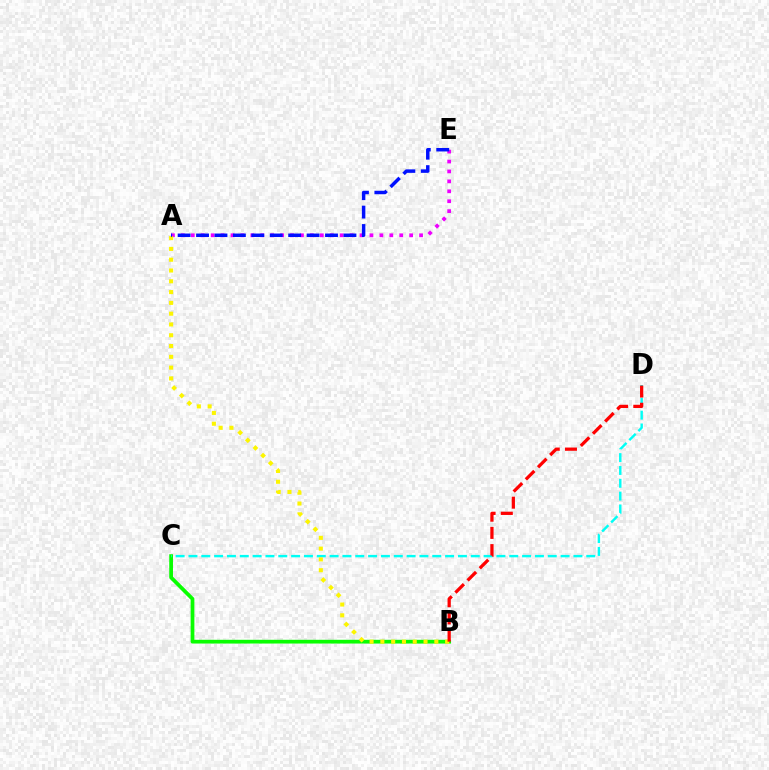{('A', 'E'): [{'color': '#ee00ff', 'line_style': 'dotted', 'thickness': 2.7}, {'color': '#0010ff', 'line_style': 'dashed', 'thickness': 2.5}], ('B', 'C'): [{'color': '#08ff00', 'line_style': 'solid', 'thickness': 2.7}], ('C', 'D'): [{'color': '#00fff6', 'line_style': 'dashed', 'thickness': 1.74}], ('A', 'B'): [{'color': '#fcf500', 'line_style': 'dotted', 'thickness': 2.93}], ('B', 'D'): [{'color': '#ff0000', 'line_style': 'dashed', 'thickness': 2.34}]}